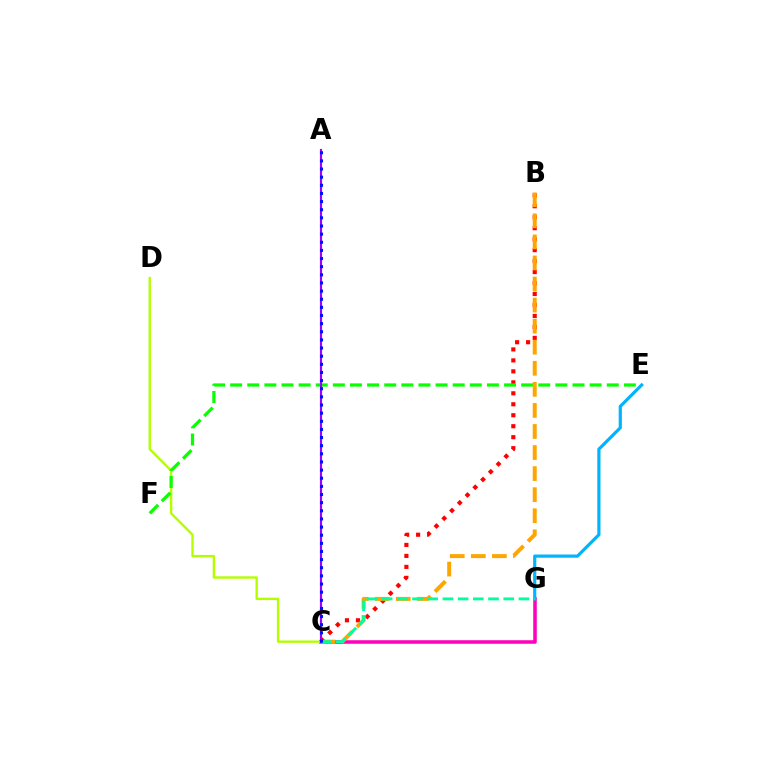{('C', 'G'): [{'color': '#ff00bd', 'line_style': 'solid', 'thickness': 2.54}, {'color': '#00ff9d', 'line_style': 'dashed', 'thickness': 2.07}], ('C', 'D'): [{'color': '#b3ff00', 'line_style': 'solid', 'thickness': 1.71}], ('B', 'C'): [{'color': '#ff0000', 'line_style': 'dotted', 'thickness': 2.98}, {'color': '#ffa500', 'line_style': 'dashed', 'thickness': 2.86}], ('E', 'F'): [{'color': '#08ff00', 'line_style': 'dashed', 'thickness': 2.33}], ('E', 'G'): [{'color': '#00b5ff', 'line_style': 'solid', 'thickness': 2.29}], ('A', 'C'): [{'color': '#9b00ff', 'line_style': 'solid', 'thickness': 1.54}, {'color': '#0010ff', 'line_style': 'dotted', 'thickness': 2.21}]}